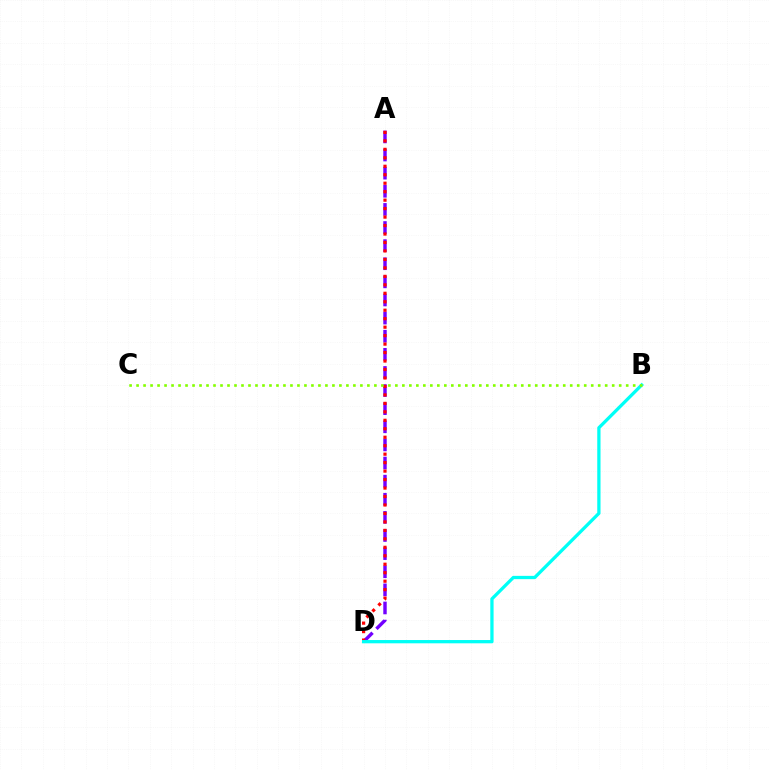{('A', 'D'): [{'color': '#7200ff', 'line_style': 'dashed', 'thickness': 2.46}, {'color': '#ff0000', 'line_style': 'dotted', 'thickness': 2.3}], ('B', 'D'): [{'color': '#00fff6', 'line_style': 'solid', 'thickness': 2.36}], ('B', 'C'): [{'color': '#84ff00', 'line_style': 'dotted', 'thickness': 1.9}]}